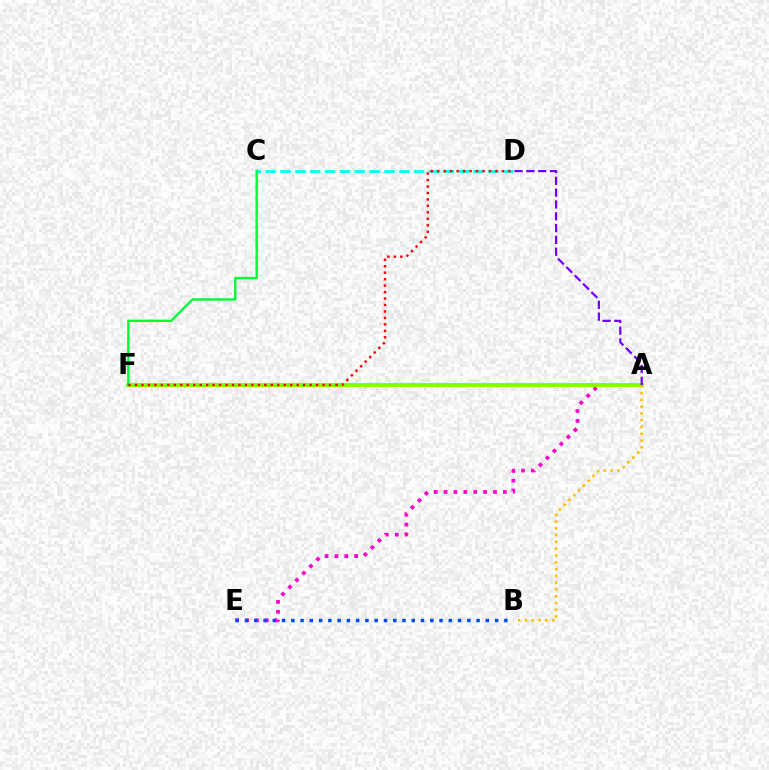{('A', 'E'): [{'color': '#ff00cf', 'line_style': 'dotted', 'thickness': 2.69}], ('C', 'D'): [{'color': '#00fff6', 'line_style': 'dashed', 'thickness': 2.02}], ('A', 'F'): [{'color': '#84ff00', 'line_style': 'solid', 'thickness': 2.95}], ('A', 'B'): [{'color': '#ffbd00', 'line_style': 'dotted', 'thickness': 1.84}], ('A', 'D'): [{'color': '#7200ff', 'line_style': 'dashed', 'thickness': 1.6}], ('C', 'F'): [{'color': '#00ff39', 'line_style': 'solid', 'thickness': 1.74}], ('D', 'F'): [{'color': '#ff0000', 'line_style': 'dotted', 'thickness': 1.76}], ('B', 'E'): [{'color': '#004bff', 'line_style': 'dotted', 'thickness': 2.52}]}